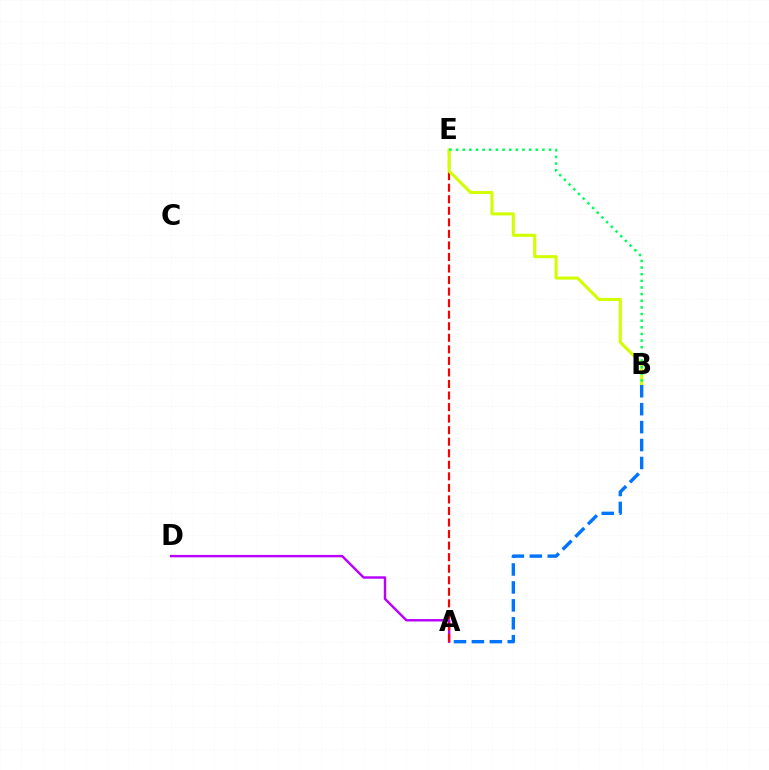{('A', 'D'): [{'color': '#b900ff', 'line_style': 'solid', 'thickness': 1.75}], ('A', 'E'): [{'color': '#ff0000', 'line_style': 'dashed', 'thickness': 1.57}], ('B', 'E'): [{'color': '#d1ff00', 'line_style': 'solid', 'thickness': 2.21}, {'color': '#00ff5c', 'line_style': 'dotted', 'thickness': 1.8}], ('A', 'B'): [{'color': '#0074ff', 'line_style': 'dashed', 'thickness': 2.44}]}